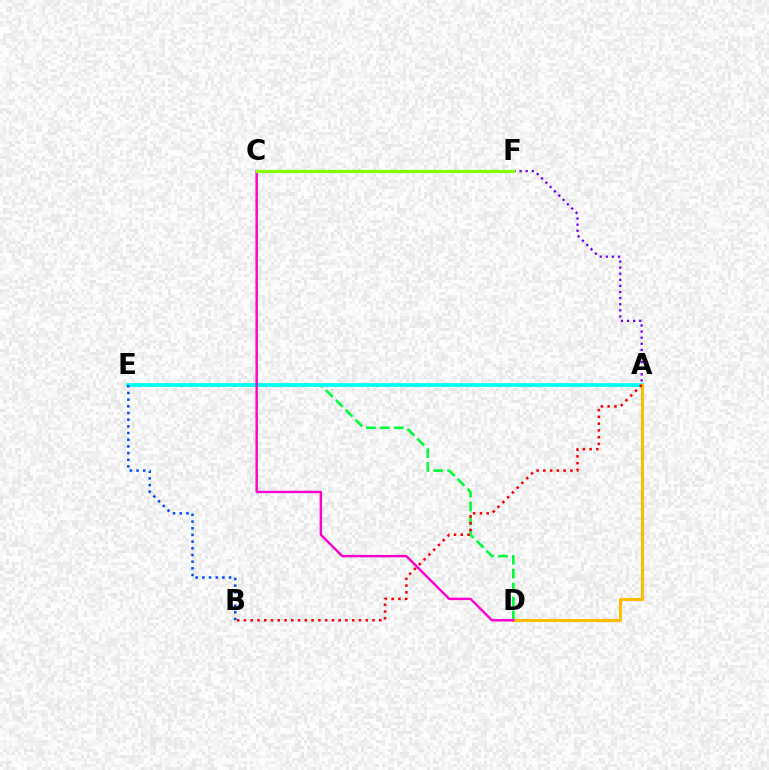{('D', 'E'): [{'color': '#00ff39', 'line_style': 'dashed', 'thickness': 1.89}], ('A', 'F'): [{'color': '#7200ff', 'line_style': 'dotted', 'thickness': 1.66}], ('A', 'E'): [{'color': '#00fff6', 'line_style': 'solid', 'thickness': 2.65}], ('B', 'E'): [{'color': '#004bff', 'line_style': 'dotted', 'thickness': 1.81}], ('A', 'D'): [{'color': '#ffbd00', 'line_style': 'solid', 'thickness': 2.22}], ('C', 'D'): [{'color': '#ff00cf', 'line_style': 'solid', 'thickness': 1.75}], ('A', 'B'): [{'color': '#ff0000', 'line_style': 'dotted', 'thickness': 1.84}], ('C', 'F'): [{'color': '#84ff00', 'line_style': 'solid', 'thickness': 2.29}]}